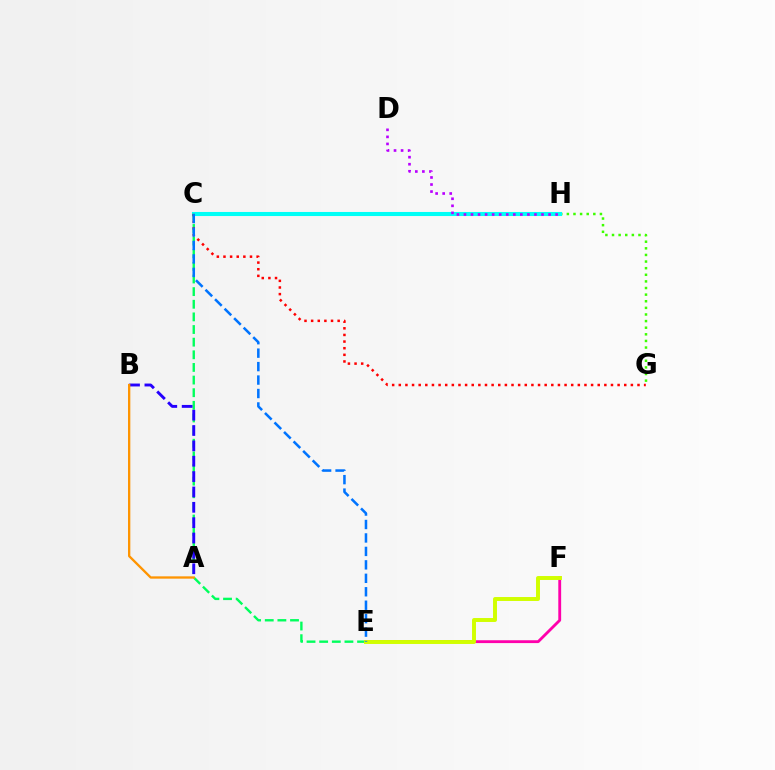{('G', 'H'): [{'color': '#3dff00', 'line_style': 'dotted', 'thickness': 1.8}], ('C', 'H'): [{'color': '#00fff6', 'line_style': 'solid', 'thickness': 2.93}], ('C', 'E'): [{'color': '#00ff5c', 'line_style': 'dashed', 'thickness': 1.72}, {'color': '#0074ff', 'line_style': 'dashed', 'thickness': 1.83}], ('E', 'F'): [{'color': '#ff00ac', 'line_style': 'solid', 'thickness': 2.05}, {'color': '#d1ff00', 'line_style': 'solid', 'thickness': 2.83}], ('C', 'G'): [{'color': '#ff0000', 'line_style': 'dotted', 'thickness': 1.8}], ('A', 'B'): [{'color': '#2500ff', 'line_style': 'dashed', 'thickness': 2.09}, {'color': '#ff9400', 'line_style': 'solid', 'thickness': 1.67}], ('D', 'H'): [{'color': '#b900ff', 'line_style': 'dotted', 'thickness': 1.92}]}